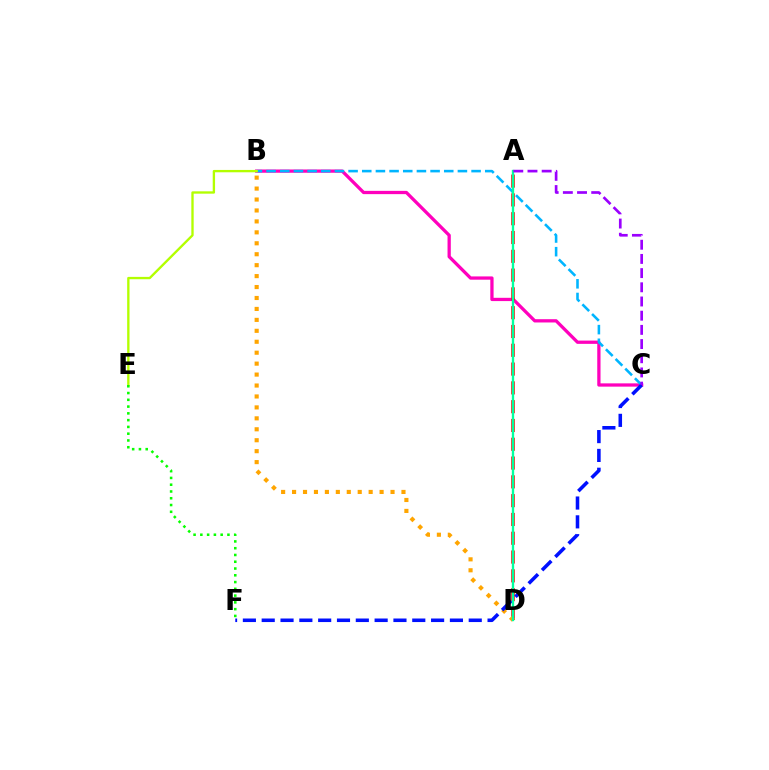{('B', 'C'): [{'color': '#ff00bd', 'line_style': 'solid', 'thickness': 2.36}, {'color': '#00b5ff', 'line_style': 'dashed', 'thickness': 1.86}], ('A', 'D'): [{'color': '#ff0000', 'line_style': 'dashed', 'thickness': 2.55}, {'color': '#00ff9d', 'line_style': 'solid', 'thickness': 1.68}], ('B', 'D'): [{'color': '#ffa500', 'line_style': 'dotted', 'thickness': 2.97}], ('B', 'E'): [{'color': '#b3ff00', 'line_style': 'solid', 'thickness': 1.69}], ('C', 'F'): [{'color': '#0010ff', 'line_style': 'dashed', 'thickness': 2.56}], ('E', 'F'): [{'color': '#08ff00', 'line_style': 'dotted', 'thickness': 1.84}], ('A', 'C'): [{'color': '#9b00ff', 'line_style': 'dashed', 'thickness': 1.93}]}